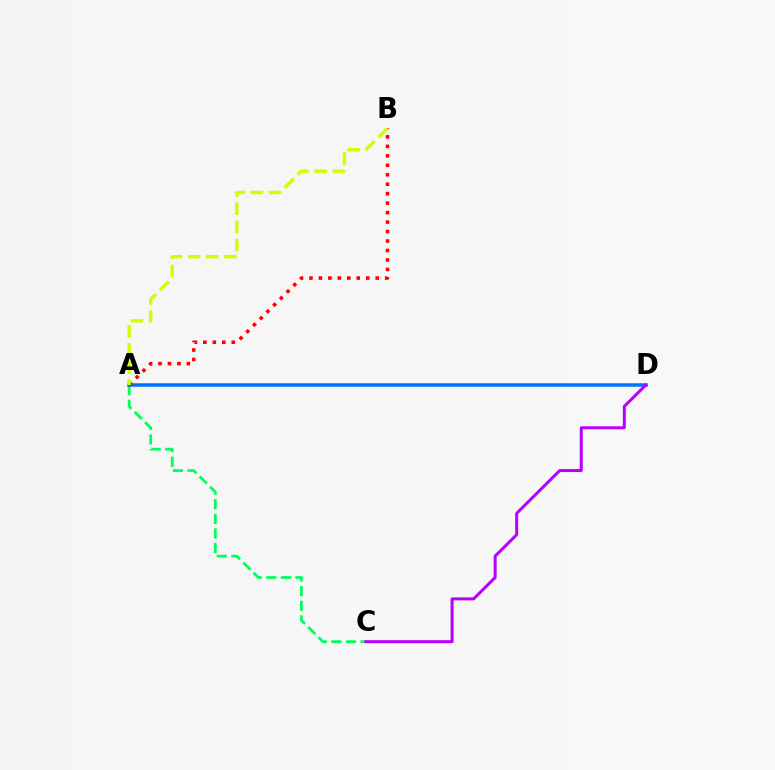{('A', 'C'): [{'color': '#00ff5c', 'line_style': 'dashed', 'thickness': 1.98}], ('A', 'D'): [{'color': '#0074ff', 'line_style': 'solid', 'thickness': 2.53}], ('A', 'B'): [{'color': '#ff0000', 'line_style': 'dotted', 'thickness': 2.57}, {'color': '#d1ff00', 'line_style': 'dashed', 'thickness': 2.46}], ('C', 'D'): [{'color': '#b900ff', 'line_style': 'solid', 'thickness': 2.17}]}